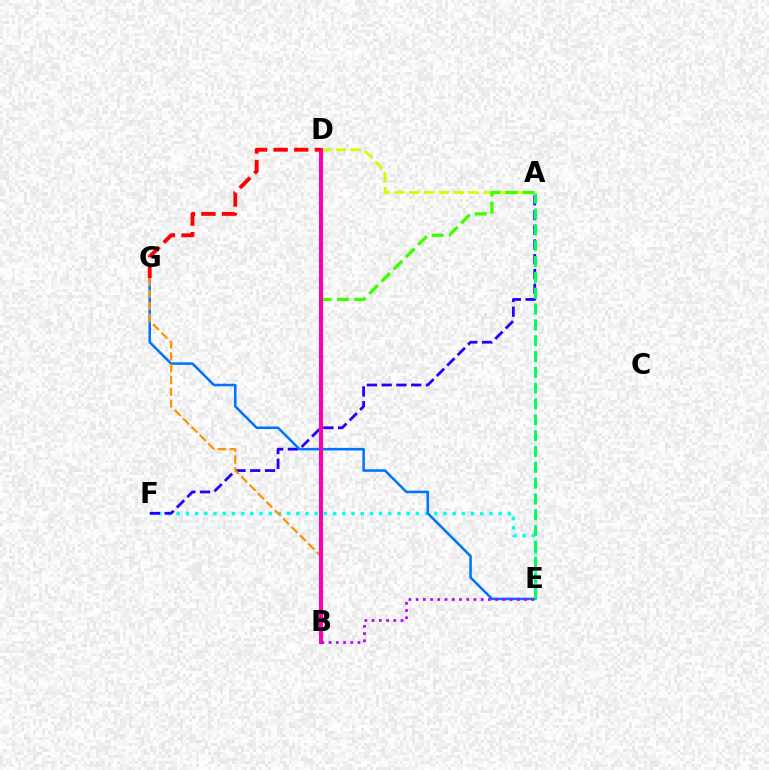{('E', 'F'): [{'color': '#00fff6', 'line_style': 'dotted', 'thickness': 2.5}], ('A', 'F'): [{'color': '#2500ff', 'line_style': 'dashed', 'thickness': 2.01}], ('E', 'G'): [{'color': '#0074ff', 'line_style': 'solid', 'thickness': 1.83}], ('A', 'D'): [{'color': '#d1ff00', 'line_style': 'dashed', 'thickness': 2.01}], ('A', 'B'): [{'color': '#3dff00', 'line_style': 'dashed', 'thickness': 2.35}], ('B', 'G'): [{'color': '#ff9400', 'line_style': 'dashed', 'thickness': 1.61}], ('A', 'E'): [{'color': '#00ff5c', 'line_style': 'dashed', 'thickness': 2.15}], ('B', 'D'): [{'color': '#ff00ac', 'line_style': 'solid', 'thickness': 2.93}], ('B', 'E'): [{'color': '#b900ff', 'line_style': 'dotted', 'thickness': 1.96}], ('D', 'G'): [{'color': '#ff0000', 'line_style': 'dashed', 'thickness': 2.8}]}